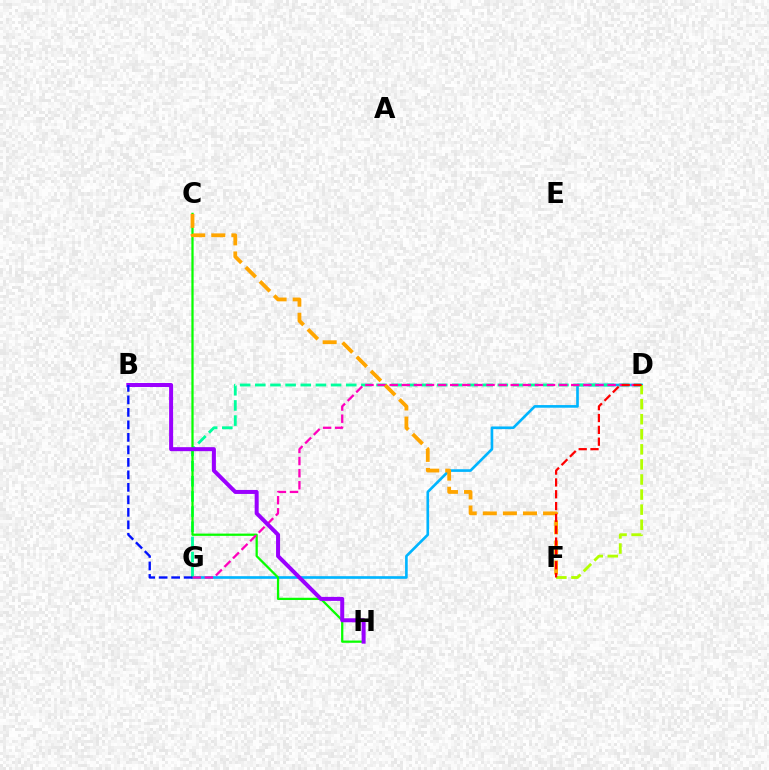{('D', 'G'): [{'color': '#00b5ff', 'line_style': 'solid', 'thickness': 1.9}, {'color': '#00ff9d', 'line_style': 'dashed', 'thickness': 2.06}, {'color': '#ff00bd', 'line_style': 'dashed', 'thickness': 1.64}], ('C', 'H'): [{'color': '#08ff00', 'line_style': 'solid', 'thickness': 1.62}], ('B', 'H'): [{'color': '#9b00ff', 'line_style': 'solid', 'thickness': 2.88}], ('C', 'F'): [{'color': '#ffa500', 'line_style': 'dashed', 'thickness': 2.73}], ('B', 'G'): [{'color': '#0010ff', 'line_style': 'dashed', 'thickness': 1.7}], ('D', 'F'): [{'color': '#b3ff00', 'line_style': 'dashed', 'thickness': 2.05}, {'color': '#ff0000', 'line_style': 'dashed', 'thickness': 1.61}]}